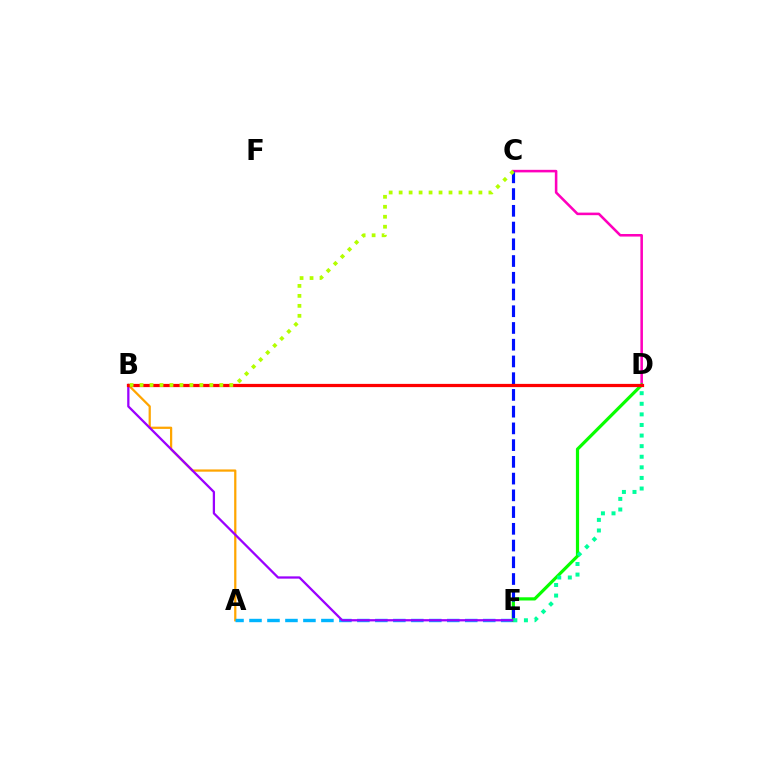{('C', 'D'): [{'color': '#ff00bd', 'line_style': 'solid', 'thickness': 1.84}], ('A', 'B'): [{'color': '#ffa500', 'line_style': 'solid', 'thickness': 1.62}], ('A', 'E'): [{'color': '#00b5ff', 'line_style': 'dashed', 'thickness': 2.44}], ('D', 'E'): [{'color': '#08ff00', 'line_style': 'solid', 'thickness': 2.3}, {'color': '#00ff9d', 'line_style': 'dotted', 'thickness': 2.88}], ('C', 'E'): [{'color': '#0010ff', 'line_style': 'dashed', 'thickness': 2.27}], ('B', 'E'): [{'color': '#9b00ff', 'line_style': 'solid', 'thickness': 1.64}], ('B', 'D'): [{'color': '#ff0000', 'line_style': 'solid', 'thickness': 2.32}], ('B', 'C'): [{'color': '#b3ff00', 'line_style': 'dotted', 'thickness': 2.71}]}